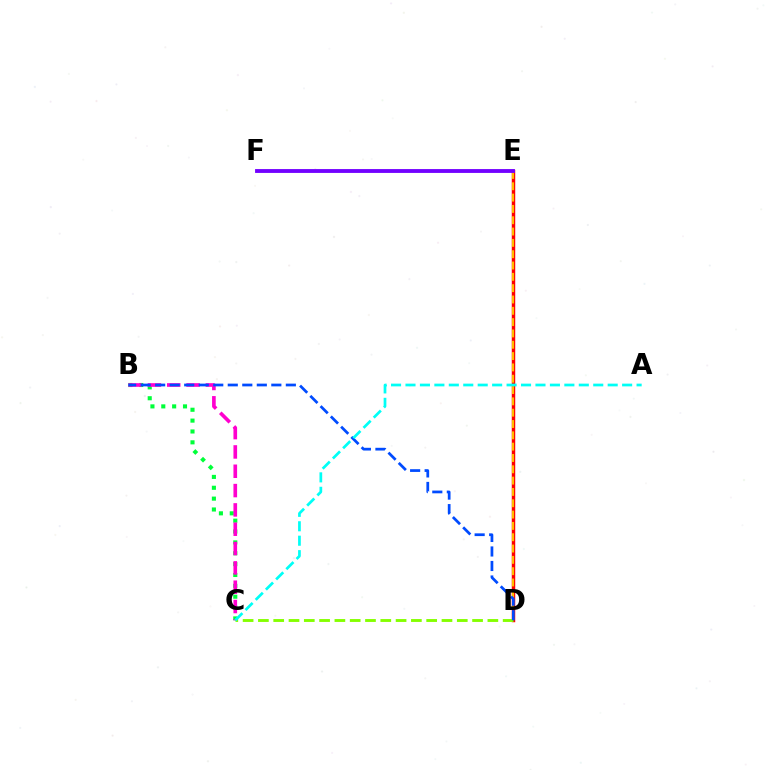{('B', 'C'): [{'color': '#00ff39', 'line_style': 'dotted', 'thickness': 2.95}, {'color': '#ff00cf', 'line_style': 'dashed', 'thickness': 2.63}], ('D', 'E'): [{'color': '#ff0000', 'line_style': 'solid', 'thickness': 2.48}, {'color': '#ffbd00', 'line_style': 'dashed', 'thickness': 1.54}], ('C', 'D'): [{'color': '#84ff00', 'line_style': 'dashed', 'thickness': 2.08}], ('B', 'D'): [{'color': '#004bff', 'line_style': 'dashed', 'thickness': 1.97}], ('A', 'C'): [{'color': '#00fff6', 'line_style': 'dashed', 'thickness': 1.96}], ('E', 'F'): [{'color': '#7200ff', 'line_style': 'solid', 'thickness': 2.77}]}